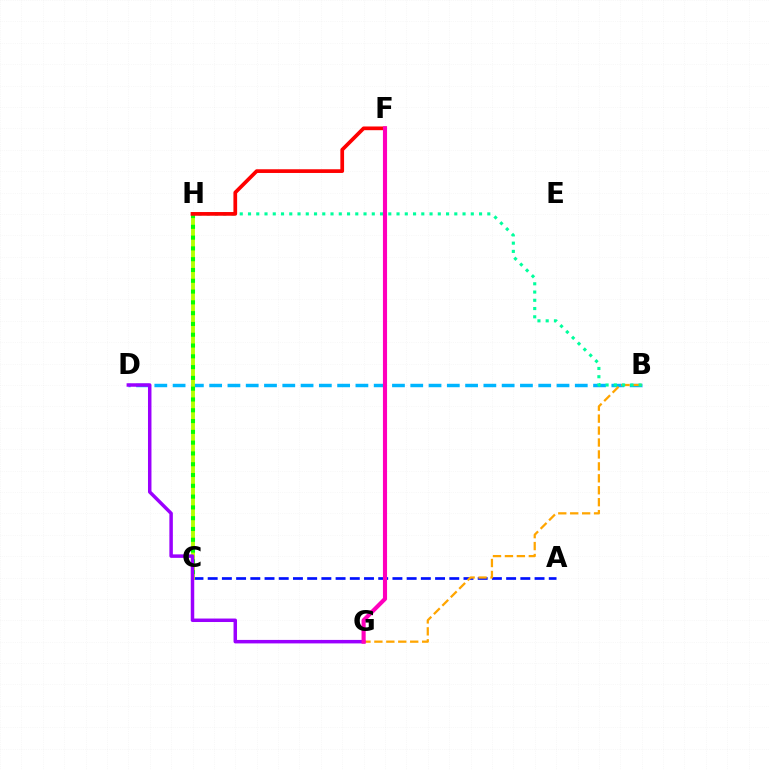{('B', 'D'): [{'color': '#00b5ff', 'line_style': 'dashed', 'thickness': 2.48}], ('A', 'C'): [{'color': '#0010ff', 'line_style': 'dashed', 'thickness': 1.93}], ('B', 'G'): [{'color': '#ffa500', 'line_style': 'dashed', 'thickness': 1.62}], ('C', 'H'): [{'color': '#b3ff00', 'line_style': 'solid', 'thickness': 2.78}, {'color': '#08ff00', 'line_style': 'dotted', 'thickness': 2.93}], ('B', 'H'): [{'color': '#00ff9d', 'line_style': 'dotted', 'thickness': 2.24}], ('F', 'H'): [{'color': '#ff0000', 'line_style': 'solid', 'thickness': 2.67}], ('D', 'G'): [{'color': '#9b00ff', 'line_style': 'solid', 'thickness': 2.51}], ('F', 'G'): [{'color': '#ff00bd', 'line_style': 'solid', 'thickness': 2.96}]}